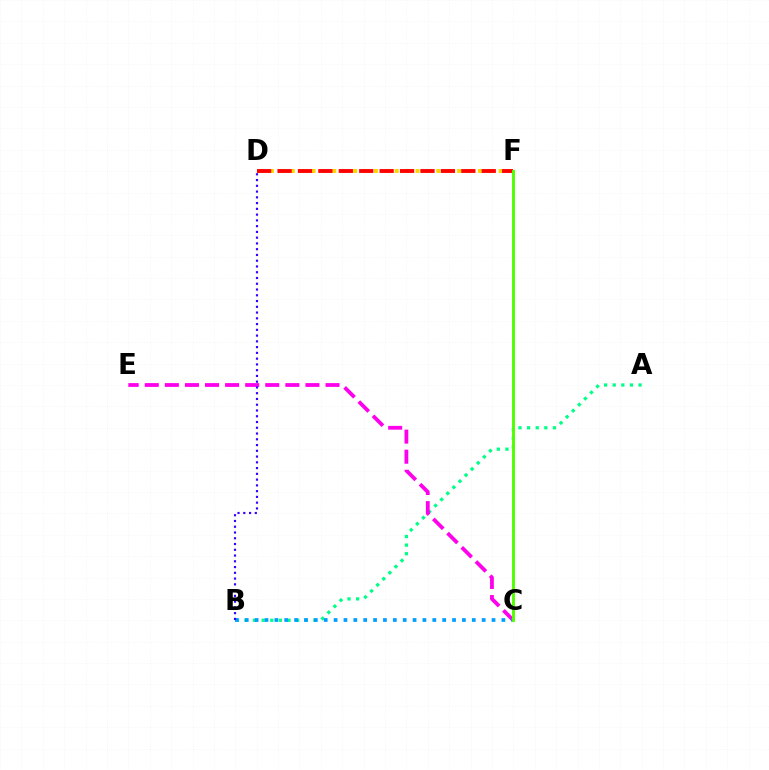{('D', 'F'): [{'color': '#ffd500', 'line_style': 'dotted', 'thickness': 2.82}, {'color': '#ff0000', 'line_style': 'dashed', 'thickness': 2.77}], ('A', 'B'): [{'color': '#00ff86', 'line_style': 'dotted', 'thickness': 2.34}], ('C', 'E'): [{'color': '#ff00ed', 'line_style': 'dashed', 'thickness': 2.73}], ('B', 'C'): [{'color': '#009eff', 'line_style': 'dotted', 'thickness': 2.68}], ('B', 'D'): [{'color': '#3700ff', 'line_style': 'dotted', 'thickness': 1.57}], ('C', 'F'): [{'color': '#4fff00', 'line_style': 'solid', 'thickness': 2.08}]}